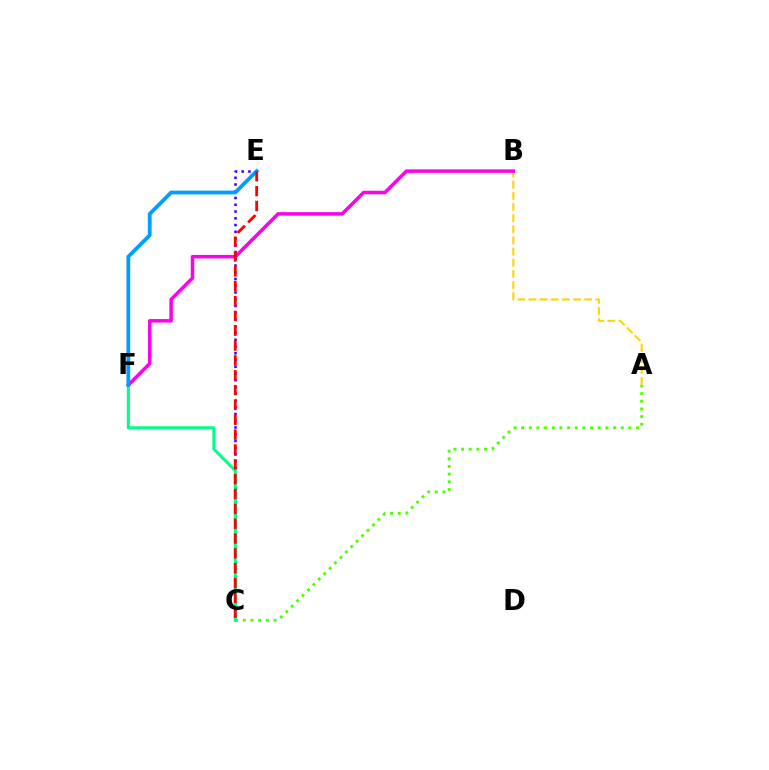{('A', 'B'): [{'color': '#ffd500', 'line_style': 'dashed', 'thickness': 1.51}], ('C', 'E'): [{'color': '#3700ff', 'line_style': 'dotted', 'thickness': 1.83}, {'color': '#ff0000', 'line_style': 'dashed', 'thickness': 2.02}], ('B', 'F'): [{'color': '#ff00ed', 'line_style': 'solid', 'thickness': 2.53}], ('A', 'C'): [{'color': '#4fff00', 'line_style': 'dotted', 'thickness': 2.08}], ('C', 'F'): [{'color': '#00ff86', 'line_style': 'solid', 'thickness': 2.18}], ('E', 'F'): [{'color': '#009eff', 'line_style': 'solid', 'thickness': 2.72}]}